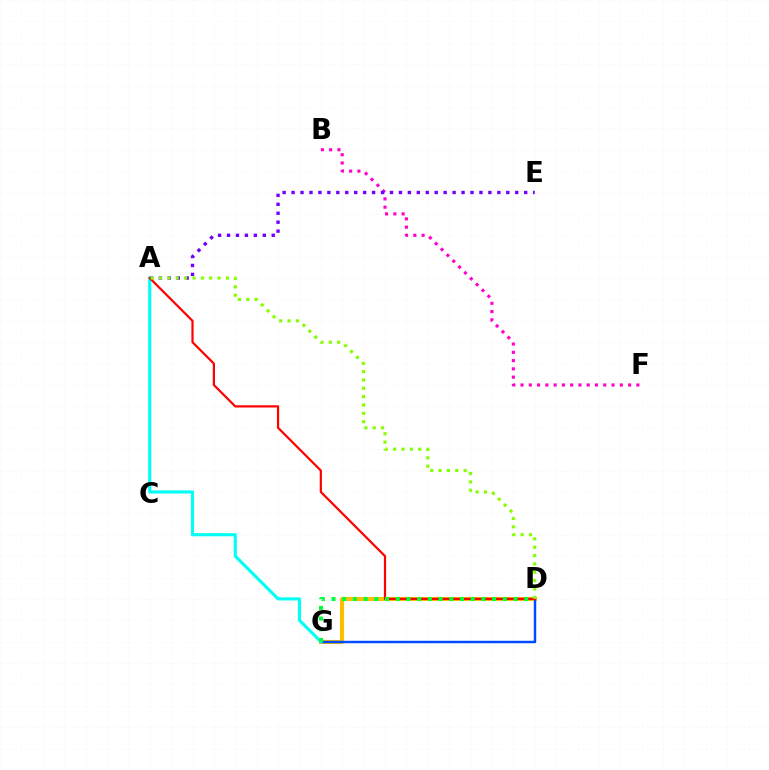{('D', 'G'): [{'color': '#ffbd00', 'line_style': 'solid', 'thickness': 2.95}, {'color': '#004bff', 'line_style': 'solid', 'thickness': 1.77}, {'color': '#00ff39', 'line_style': 'dotted', 'thickness': 2.91}], ('B', 'F'): [{'color': '#ff00cf', 'line_style': 'dotted', 'thickness': 2.25}], ('A', 'E'): [{'color': '#7200ff', 'line_style': 'dotted', 'thickness': 2.43}], ('A', 'G'): [{'color': '#00fff6', 'line_style': 'solid', 'thickness': 2.24}], ('A', 'D'): [{'color': '#ff0000', 'line_style': 'solid', 'thickness': 1.59}, {'color': '#84ff00', 'line_style': 'dotted', 'thickness': 2.27}]}